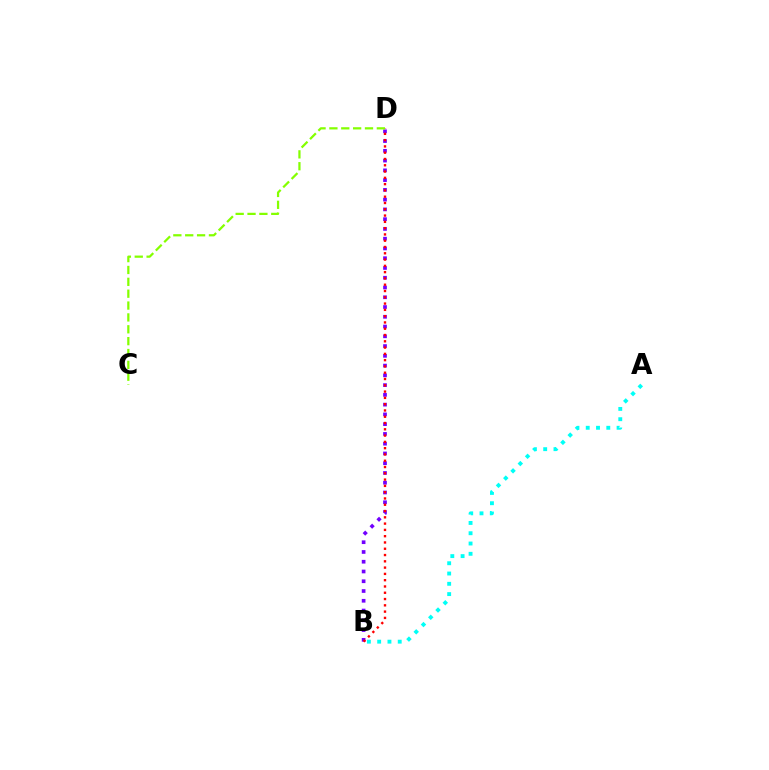{('B', 'D'): [{'color': '#7200ff', 'line_style': 'dotted', 'thickness': 2.65}, {'color': '#ff0000', 'line_style': 'dotted', 'thickness': 1.71}], ('C', 'D'): [{'color': '#84ff00', 'line_style': 'dashed', 'thickness': 1.61}], ('A', 'B'): [{'color': '#00fff6', 'line_style': 'dotted', 'thickness': 2.79}]}